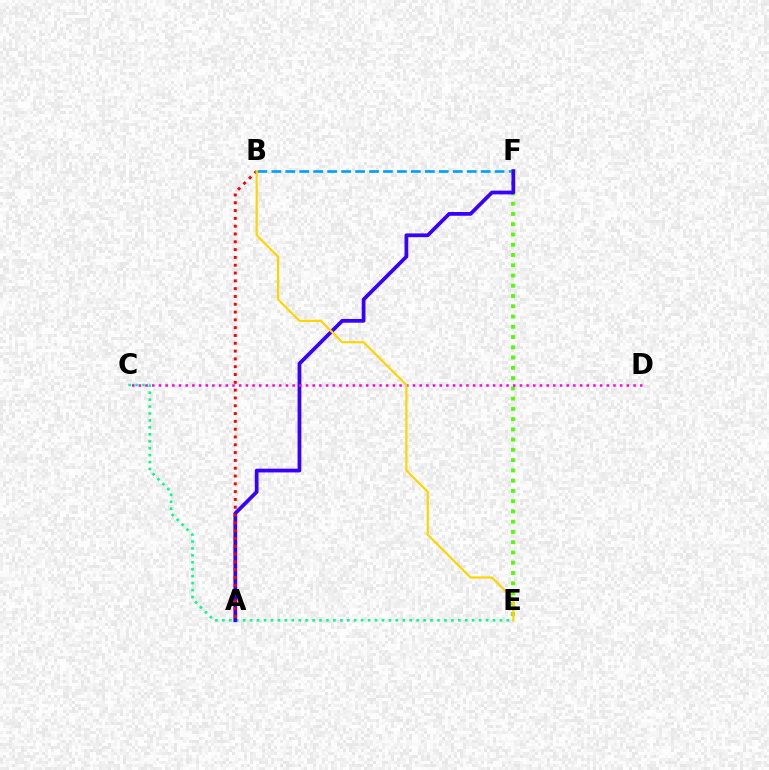{('C', 'E'): [{'color': '#00ff86', 'line_style': 'dotted', 'thickness': 1.89}], ('B', 'F'): [{'color': '#009eff', 'line_style': 'dashed', 'thickness': 1.9}], ('E', 'F'): [{'color': '#4fff00', 'line_style': 'dotted', 'thickness': 2.79}], ('A', 'F'): [{'color': '#3700ff', 'line_style': 'solid', 'thickness': 2.7}], ('A', 'B'): [{'color': '#ff0000', 'line_style': 'dotted', 'thickness': 2.12}], ('C', 'D'): [{'color': '#ff00ed', 'line_style': 'dotted', 'thickness': 1.82}], ('B', 'E'): [{'color': '#ffd500', 'line_style': 'solid', 'thickness': 1.58}]}